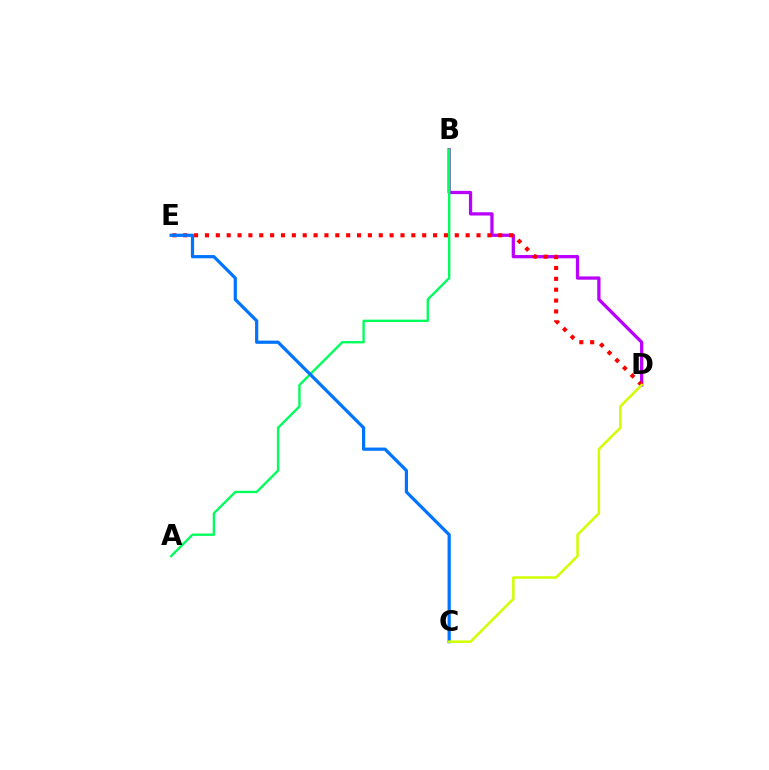{('B', 'D'): [{'color': '#b900ff', 'line_style': 'solid', 'thickness': 2.35}], ('D', 'E'): [{'color': '#ff0000', 'line_style': 'dotted', 'thickness': 2.95}], ('A', 'B'): [{'color': '#00ff5c', 'line_style': 'solid', 'thickness': 1.71}], ('C', 'E'): [{'color': '#0074ff', 'line_style': 'solid', 'thickness': 2.31}], ('C', 'D'): [{'color': '#d1ff00', 'line_style': 'solid', 'thickness': 1.82}]}